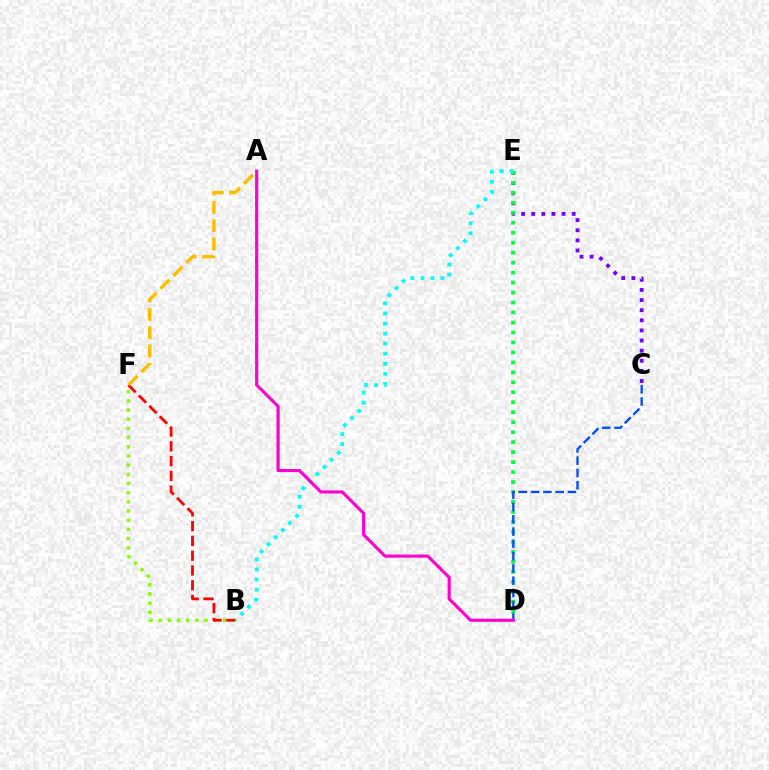{('C', 'E'): [{'color': '#7200ff', 'line_style': 'dotted', 'thickness': 2.75}], ('D', 'E'): [{'color': '#00ff39', 'line_style': 'dotted', 'thickness': 2.71}], ('B', 'E'): [{'color': '#00fff6', 'line_style': 'dotted', 'thickness': 2.73}], ('B', 'F'): [{'color': '#84ff00', 'line_style': 'dotted', 'thickness': 2.49}, {'color': '#ff0000', 'line_style': 'dashed', 'thickness': 2.01}], ('C', 'D'): [{'color': '#004bff', 'line_style': 'dashed', 'thickness': 1.67}], ('A', 'D'): [{'color': '#ff00cf', 'line_style': 'solid', 'thickness': 2.26}], ('A', 'F'): [{'color': '#ffbd00', 'line_style': 'dashed', 'thickness': 2.48}]}